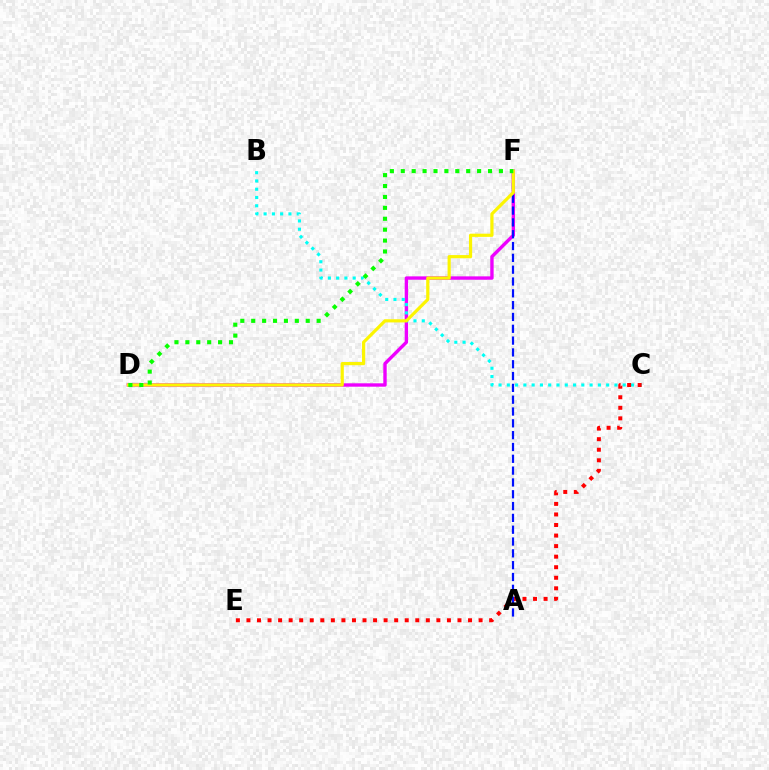{('D', 'F'): [{'color': '#ee00ff', 'line_style': 'solid', 'thickness': 2.44}, {'color': '#fcf500', 'line_style': 'solid', 'thickness': 2.29}, {'color': '#08ff00', 'line_style': 'dotted', 'thickness': 2.96}], ('B', 'C'): [{'color': '#00fff6', 'line_style': 'dotted', 'thickness': 2.25}], ('C', 'E'): [{'color': '#ff0000', 'line_style': 'dotted', 'thickness': 2.87}], ('A', 'F'): [{'color': '#0010ff', 'line_style': 'dashed', 'thickness': 1.61}]}